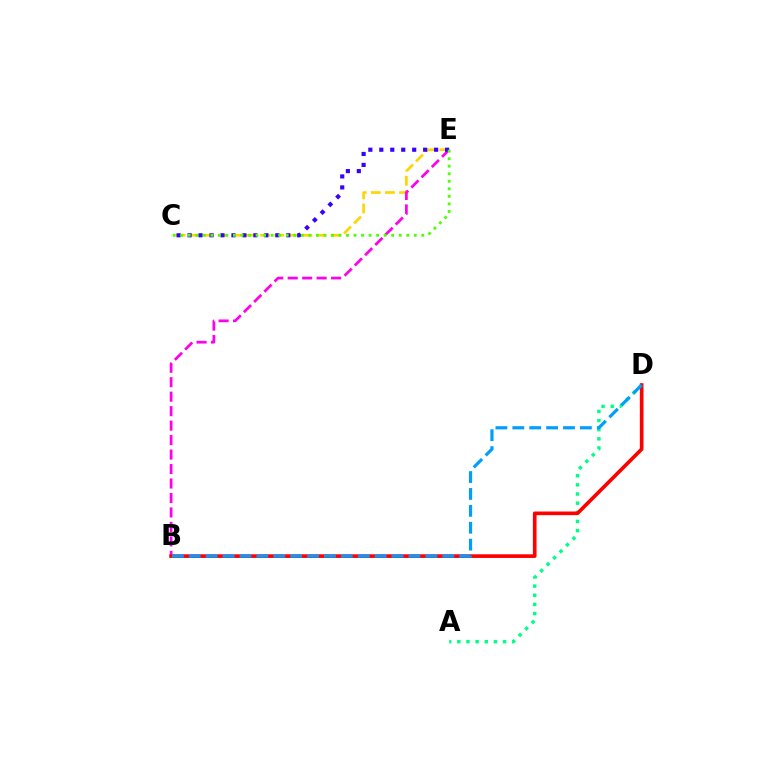{('A', 'D'): [{'color': '#00ff86', 'line_style': 'dotted', 'thickness': 2.49}], ('C', 'E'): [{'color': '#ffd500', 'line_style': 'dashed', 'thickness': 1.92}, {'color': '#3700ff', 'line_style': 'dotted', 'thickness': 2.98}, {'color': '#4fff00', 'line_style': 'dotted', 'thickness': 2.05}], ('B', 'E'): [{'color': '#ff00ed', 'line_style': 'dashed', 'thickness': 1.97}], ('B', 'D'): [{'color': '#ff0000', 'line_style': 'solid', 'thickness': 2.63}, {'color': '#009eff', 'line_style': 'dashed', 'thickness': 2.3}]}